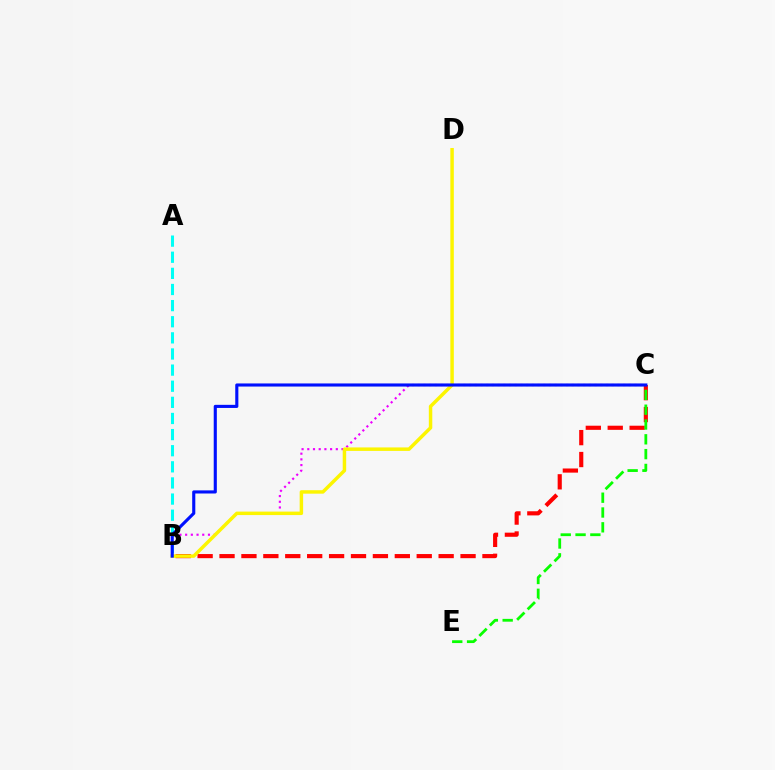{('B', 'C'): [{'color': '#ff0000', 'line_style': 'dashed', 'thickness': 2.98}, {'color': '#ee00ff', 'line_style': 'dotted', 'thickness': 1.55}, {'color': '#0010ff', 'line_style': 'solid', 'thickness': 2.24}], ('C', 'E'): [{'color': '#08ff00', 'line_style': 'dashed', 'thickness': 2.01}], ('A', 'B'): [{'color': '#00fff6', 'line_style': 'dashed', 'thickness': 2.19}], ('B', 'D'): [{'color': '#fcf500', 'line_style': 'solid', 'thickness': 2.5}]}